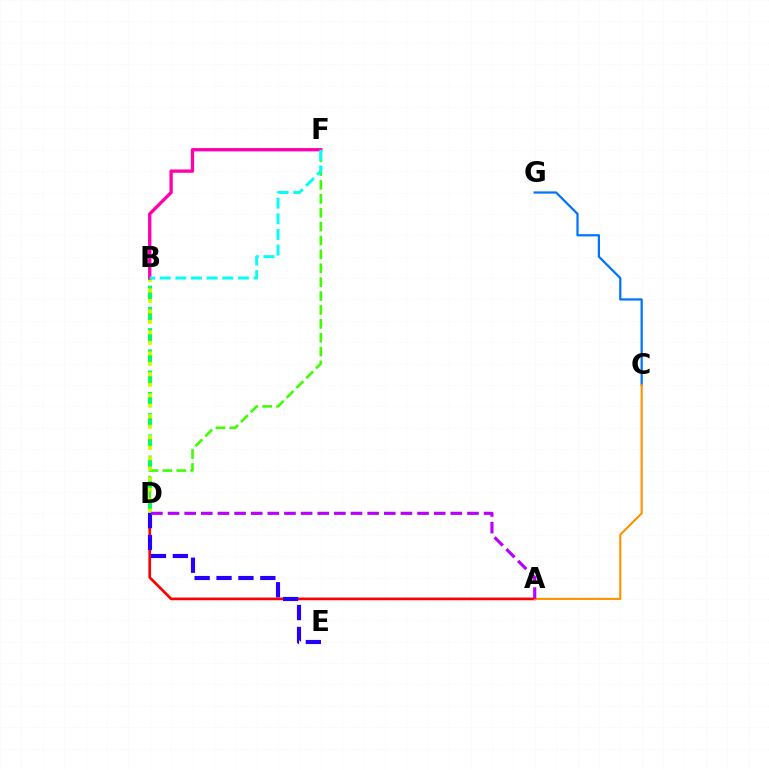{('A', 'D'): [{'color': '#ff0000', 'line_style': 'solid', 'thickness': 1.94}, {'color': '#b900ff', 'line_style': 'dashed', 'thickness': 2.26}], ('C', 'G'): [{'color': '#0074ff', 'line_style': 'solid', 'thickness': 1.61}], ('A', 'C'): [{'color': '#ff9400', 'line_style': 'solid', 'thickness': 1.53}], ('D', 'F'): [{'color': '#3dff00', 'line_style': 'dashed', 'thickness': 1.89}], ('B', 'D'): [{'color': '#00ff5c', 'line_style': 'dashed', 'thickness': 2.89}, {'color': '#d1ff00', 'line_style': 'dotted', 'thickness': 2.85}], ('D', 'E'): [{'color': '#2500ff', 'line_style': 'dashed', 'thickness': 2.98}], ('B', 'F'): [{'color': '#ff00ac', 'line_style': 'solid', 'thickness': 2.39}, {'color': '#00fff6', 'line_style': 'dashed', 'thickness': 2.13}]}